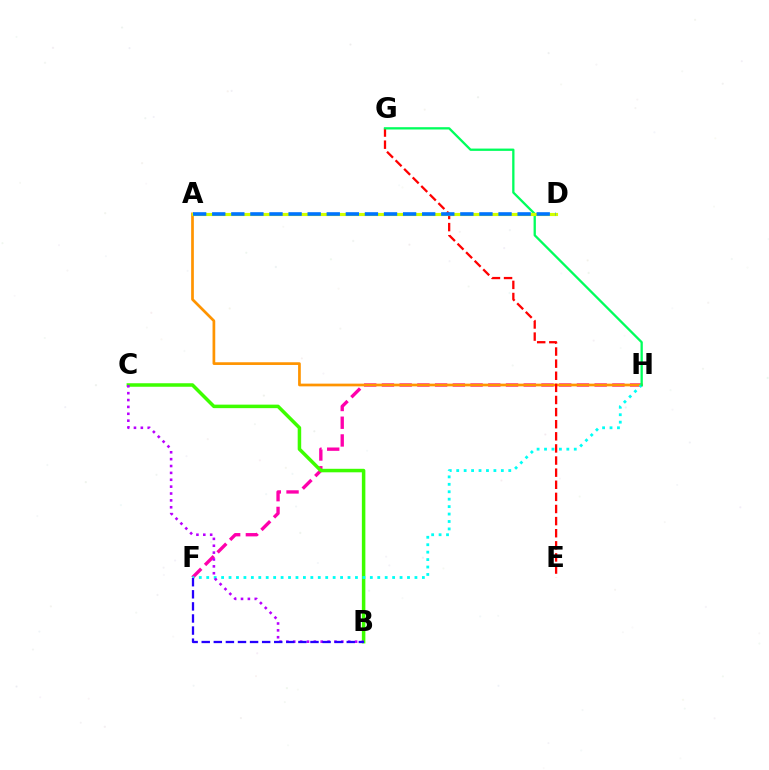{('F', 'H'): [{'color': '#ff00ac', 'line_style': 'dashed', 'thickness': 2.41}, {'color': '#00fff6', 'line_style': 'dotted', 'thickness': 2.02}], ('A', 'H'): [{'color': '#ff9400', 'line_style': 'solid', 'thickness': 1.95}], ('B', 'C'): [{'color': '#3dff00', 'line_style': 'solid', 'thickness': 2.52}, {'color': '#b900ff', 'line_style': 'dotted', 'thickness': 1.87}], ('E', 'G'): [{'color': '#ff0000', 'line_style': 'dashed', 'thickness': 1.65}], ('G', 'H'): [{'color': '#00ff5c', 'line_style': 'solid', 'thickness': 1.66}], ('B', 'F'): [{'color': '#2500ff', 'line_style': 'dashed', 'thickness': 1.64}], ('A', 'D'): [{'color': '#d1ff00', 'line_style': 'solid', 'thickness': 2.26}, {'color': '#0074ff', 'line_style': 'dashed', 'thickness': 2.59}]}